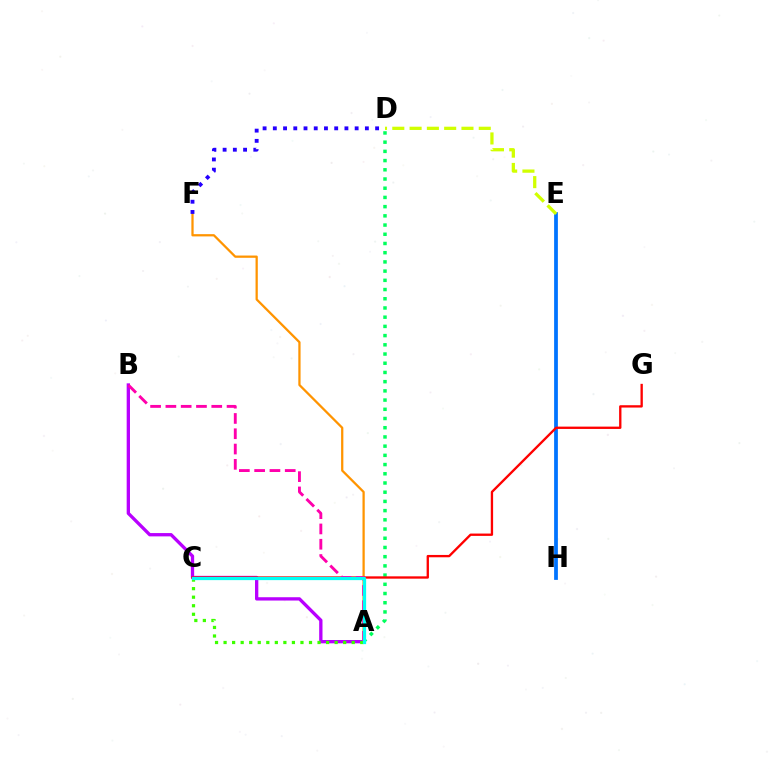{('A', 'F'): [{'color': '#ff9400', 'line_style': 'solid', 'thickness': 1.63}], ('E', 'H'): [{'color': '#0074ff', 'line_style': 'solid', 'thickness': 2.71}], ('A', 'D'): [{'color': '#00ff5c', 'line_style': 'dotted', 'thickness': 2.5}], ('D', 'E'): [{'color': '#d1ff00', 'line_style': 'dashed', 'thickness': 2.35}], ('A', 'B'): [{'color': '#b900ff', 'line_style': 'solid', 'thickness': 2.39}, {'color': '#ff00ac', 'line_style': 'dashed', 'thickness': 2.08}], ('C', 'G'): [{'color': '#ff0000', 'line_style': 'solid', 'thickness': 1.68}], ('A', 'C'): [{'color': '#3dff00', 'line_style': 'dotted', 'thickness': 2.32}, {'color': '#00fff6', 'line_style': 'solid', 'thickness': 2.34}], ('D', 'F'): [{'color': '#2500ff', 'line_style': 'dotted', 'thickness': 2.78}]}